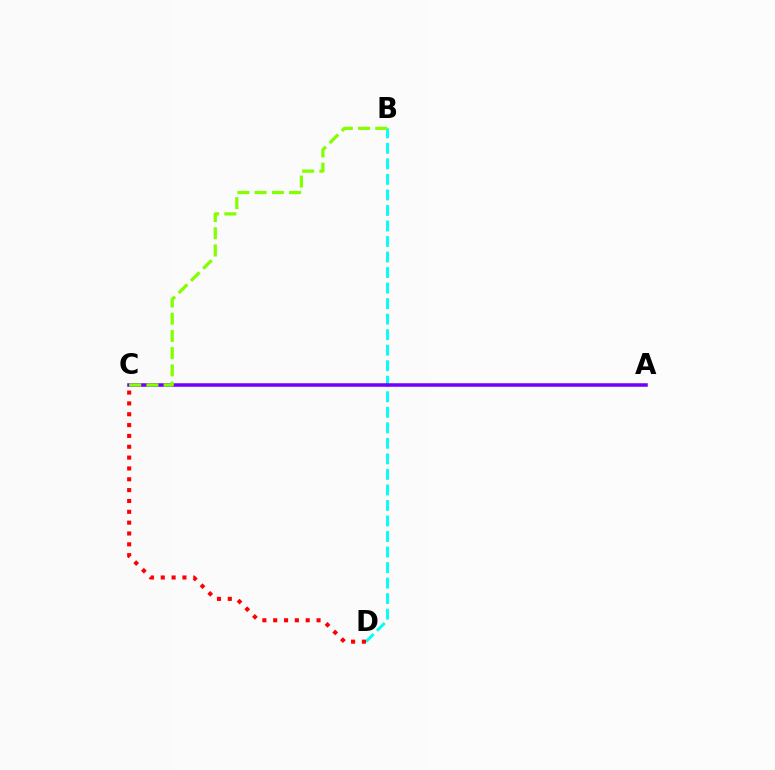{('B', 'D'): [{'color': '#00fff6', 'line_style': 'dashed', 'thickness': 2.11}], ('C', 'D'): [{'color': '#ff0000', 'line_style': 'dotted', 'thickness': 2.95}], ('A', 'C'): [{'color': '#7200ff', 'line_style': 'solid', 'thickness': 2.54}], ('B', 'C'): [{'color': '#84ff00', 'line_style': 'dashed', 'thickness': 2.34}]}